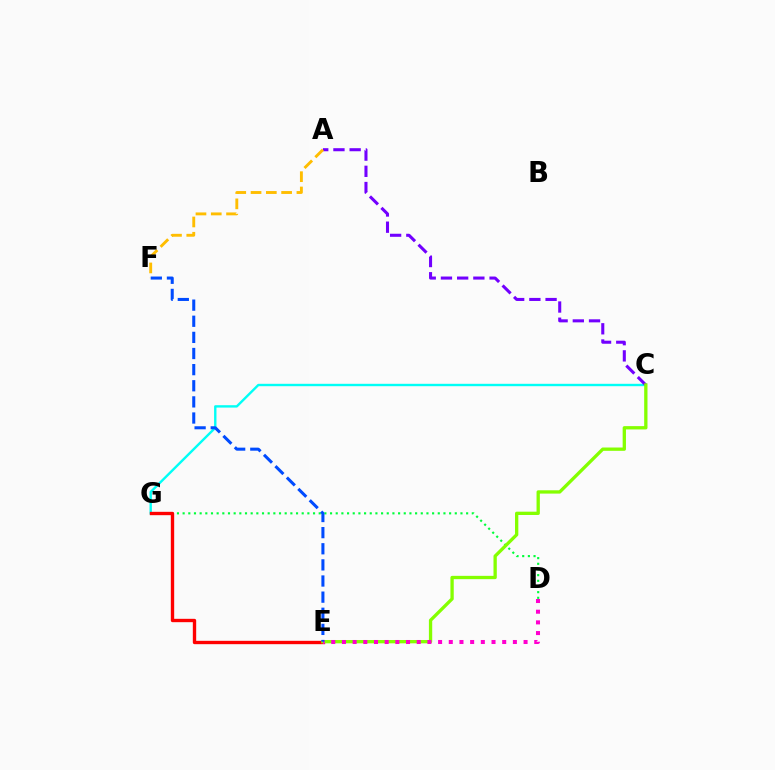{('C', 'G'): [{'color': '#00fff6', 'line_style': 'solid', 'thickness': 1.72}], ('D', 'G'): [{'color': '#00ff39', 'line_style': 'dotted', 'thickness': 1.54}], ('E', 'G'): [{'color': '#ff0000', 'line_style': 'solid', 'thickness': 2.41}], ('A', 'C'): [{'color': '#7200ff', 'line_style': 'dashed', 'thickness': 2.2}], ('C', 'E'): [{'color': '#84ff00', 'line_style': 'solid', 'thickness': 2.38}], ('A', 'F'): [{'color': '#ffbd00', 'line_style': 'dashed', 'thickness': 2.08}], ('D', 'E'): [{'color': '#ff00cf', 'line_style': 'dotted', 'thickness': 2.9}], ('E', 'F'): [{'color': '#004bff', 'line_style': 'dashed', 'thickness': 2.19}]}